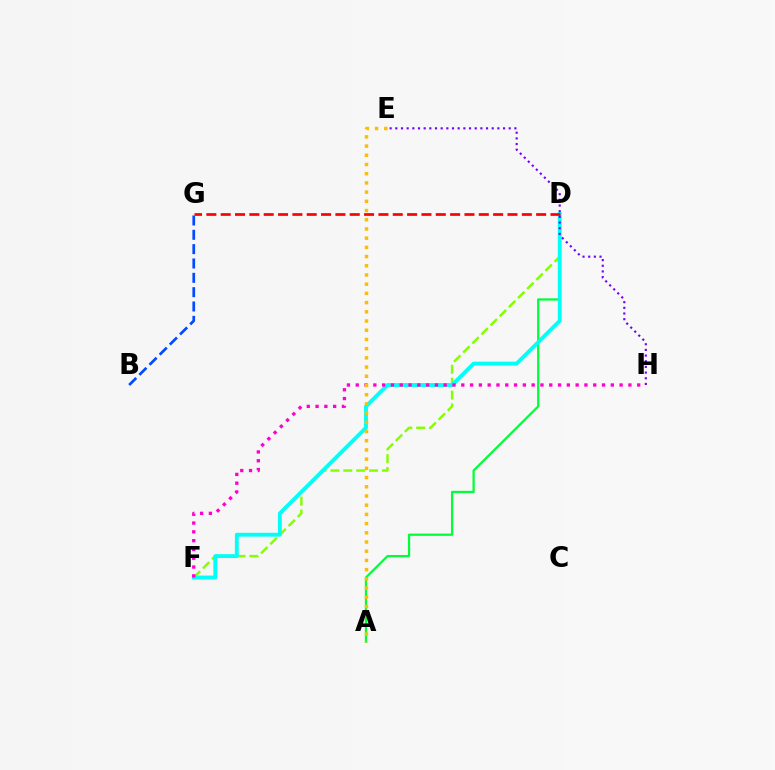{('D', 'F'): [{'color': '#84ff00', 'line_style': 'dashed', 'thickness': 1.75}, {'color': '#00fff6', 'line_style': 'solid', 'thickness': 2.78}], ('A', 'D'): [{'color': '#00ff39', 'line_style': 'solid', 'thickness': 1.61}], ('F', 'H'): [{'color': '#ff00cf', 'line_style': 'dotted', 'thickness': 2.39}], ('A', 'E'): [{'color': '#ffbd00', 'line_style': 'dotted', 'thickness': 2.5}], ('D', 'G'): [{'color': '#ff0000', 'line_style': 'dashed', 'thickness': 1.95}], ('B', 'G'): [{'color': '#004bff', 'line_style': 'dashed', 'thickness': 1.95}], ('E', 'H'): [{'color': '#7200ff', 'line_style': 'dotted', 'thickness': 1.54}]}